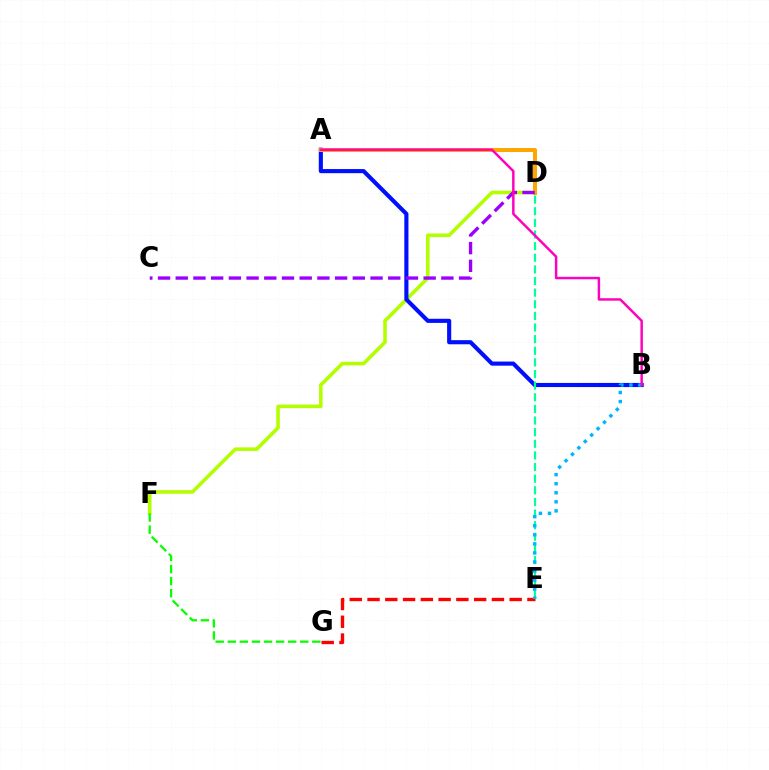{('E', 'G'): [{'color': '#ff0000', 'line_style': 'dashed', 'thickness': 2.41}], ('D', 'F'): [{'color': '#b3ff00', 'line_style': 'solid', 'thickness': 2.58}], ('A', 'B'): [{'color': '#0010ff', 'line_style': 'solid', 'thickness': 2.97}, {'color': '#ff00bd', 'line_style': 'solid', 'thickness': 1.77}], ('A', 'D'): [{'color': '#ffa500', 'line_style': 'solid', 'thickness': 2.88}], ('F', 'G'): [{'color': '#08ff00', 'line_style': 'dashed', 'thickness': 1.64}], ('D', 'E'): [{'color': '#00ff9d', 'line_style': 'dashed', 'thickness': 1.58}], ('B', 'E'): [{'color': '#00b5ff', 'line_style': 'dotted', 'thickness': 2.46}], ('C', 'D'): [{'color': '#9b00ff', 'line_style': 'dashed', 'thickness': 2.41}]}